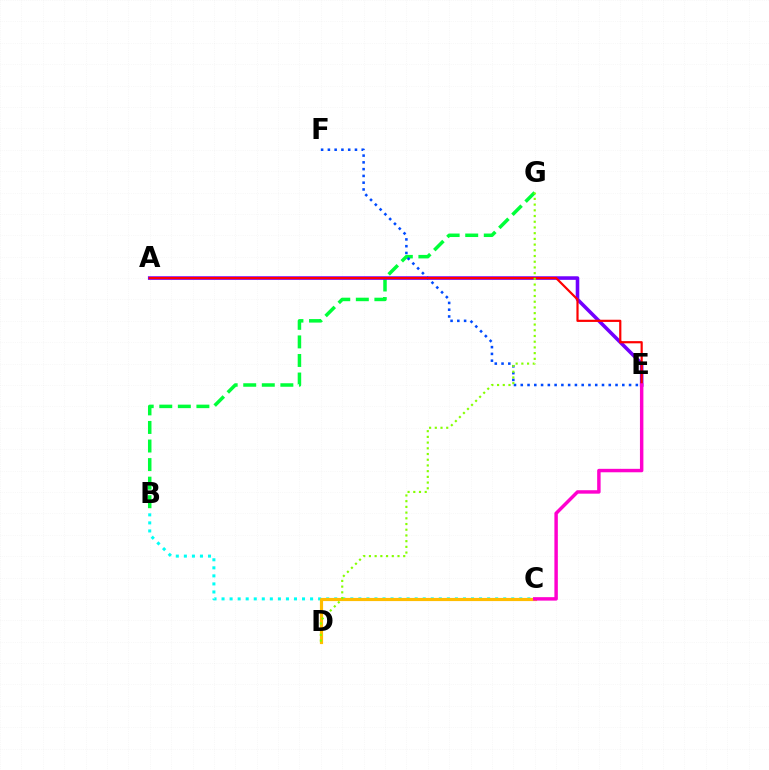{('B', 'G'): [{'color': '#00ff39', 'line_style': 'dashed', 'thickness': 2.52}], ('B', 'C'): [{'color': '#00fff6', 'line_style': 'dotted', 'thickness': 2.19}], ('C', 'D'): [{'color': '#ffbd00', 'line_style': 'solid', 'thickness': 2.28}], ('A', 'E'): [{'color': '#7200ff', 'line_style': 'solid', 'thickness': 2.58}, {'color': '#ff0000', 'line_style': 'solid', 'thickness': 1.58}], ('E', 'F'): [{'color': '#004bff', 'line_style': 'dotted', 'thickness': 1.84}], ('C', 'E'): [{'color': '#ff00cf', 'line_style': 'solid', 'thickness': 2.48}], ('D', 'G'): [{'color': '#84ff00', 'line_style': 'dotted', 'thickness': 1.55}]}